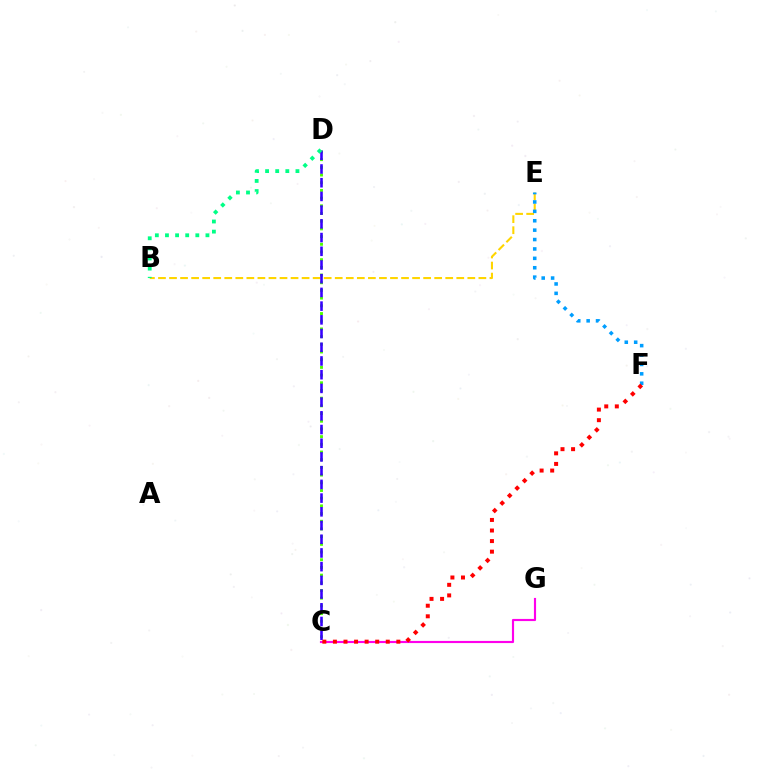{('C', 'D'): [{'color': '#4fff00', 'line_style': 'dotted', 'thickness': 2.09}, {'color': '#3700ff', 'line_style': 'dashed', 'thickness': 1.86}], ('B', 'E'): [{'color': '#ffd500', 'line_style': 'dashed', 'thickness': 1.5}], ('E', 'F'): [{'color': '#009eff', 'line_style': 'dotted', 'thickness': 2.55}], ('C', 'G'): [{'color': '#ff00ed', 'line_style': 'solid', 'thickness': 1.55}], ('C', 'F'): [{'color': '#ff0000', 'line_style': 'dotted', 'thickness': 2.87}], ('B', 'D'): [{'color': '#00ff86', 'line_style': 'dotted', 'thickness': 2.75}]}